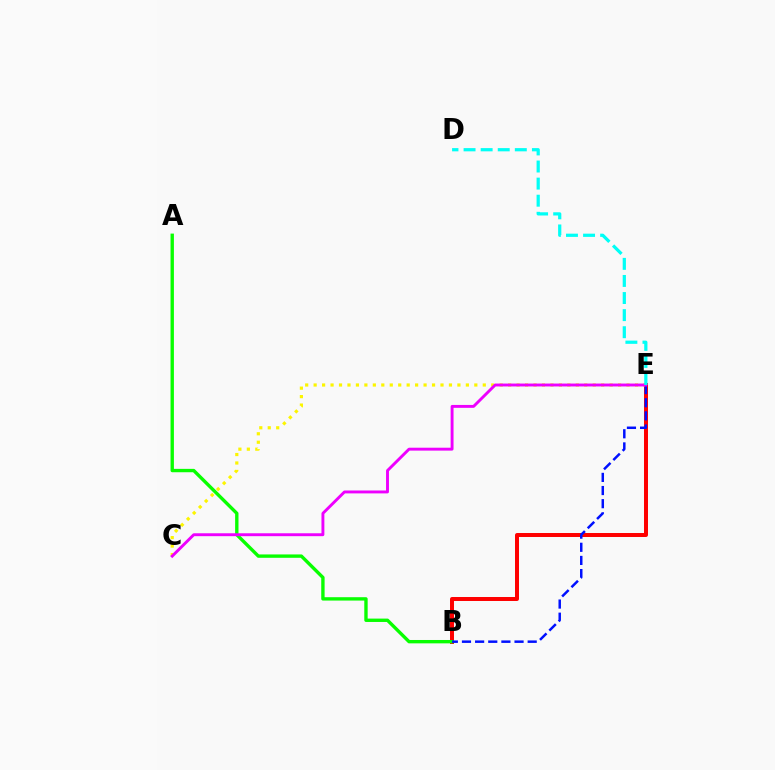{('B', 'E'): [{'color': '#ff0000', 'line_style': 'solid', 'thickness': 2.87}, {'color': '#0010ff', 'line_style': 'dashed', 'thickness': 1.79}], ('A', 'B'): [{'color': '#08ff00', 'line_style': 'solid', 'thickness': 2.42}], ('C', 'E'): [{'color': '#fcf500', 'line_style': 'dotted', 'thickness': 2.3}, {'color': '#ee00ff', 'line_style': 'solid', 'thickness': 2.09}], ('D', 'E'): [{'color': '#00fff6', 'line_style': 'dashed', 'thickness': 2.32}]}